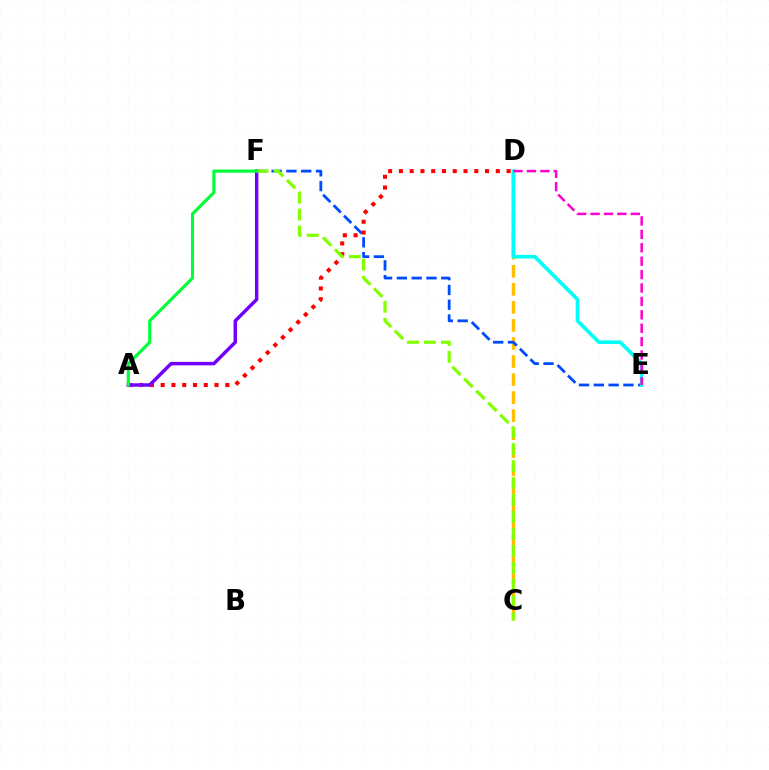{('C', 'D'): [{'color': '#ffbd00', 'line_style': 'dashed', 'thickness': 2.45}], ('E', 'F'): [{'color': '#004bff', 'line_style': 'dashed', 'thickness': 2.01}], ('A', 'D'): [{'color': '#ff0000', 'line_style': 'dotted', 'thickness': 2.93}], ('A', 'F'): [{'color': '#7200ff', 'line_style': 'solid', 'thickness': 2.49}, {'color': '#00ff39', 'line_style': 'solid', 'thickness': 2.27}], ('D', 'E'): [{'color': '#00fff6', 'line_style': 'solid', 'thickness': 2.62}, {'color': '#ff00cf', 'line_style': 'dashed', 'thickness': 1.82}], ('C', 'F'): [{'color': '#84ff00', 'line_style': 'dashed', 'thickness': 2.3}]}